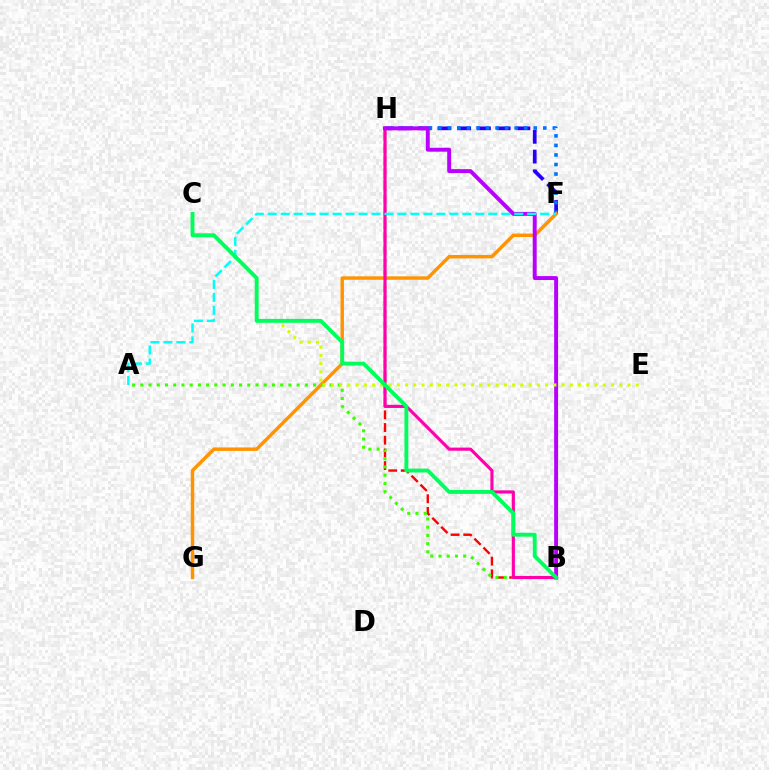{('F', 'H'): [{'color': '#2500ff', 'line_style': 'dashed', 'thickness': 2.68}, {'color': '#0074ff', 'line_style': 'dotted', 'thickness': 2.59}], ('B', 'H'): [{'color': '#ff0000', 'line_style': 'dashed', 'thickness': 1.72}, {'color': '#ff00ac', 'line_style': 'solid', 'thickness': 2.26}, {'color': '#b900ff', 'line_style': 'solid', 'thickness': 2.83}], ('F', 'G'): [{'color': '#ff9400', 'line_style': 'solid', 'thickness': 2.49}], ('A', 'B'): [{'color': '#3dff00', 'line_style': 'dotted', 'thickness': 2.24}], ('C', 'E'): [{'color': '#d1ff00', 'line_style': 'dotted', 'thickness': 2.24}], ('A', 'F'): [{'color': '#00fff6', 'line_style': 'dashed', 'thickness': 1.76}], ('B', 'C'): [{'color': '#00ff5c', 'line_style': 'solid', 'thickness': 2.8}]}